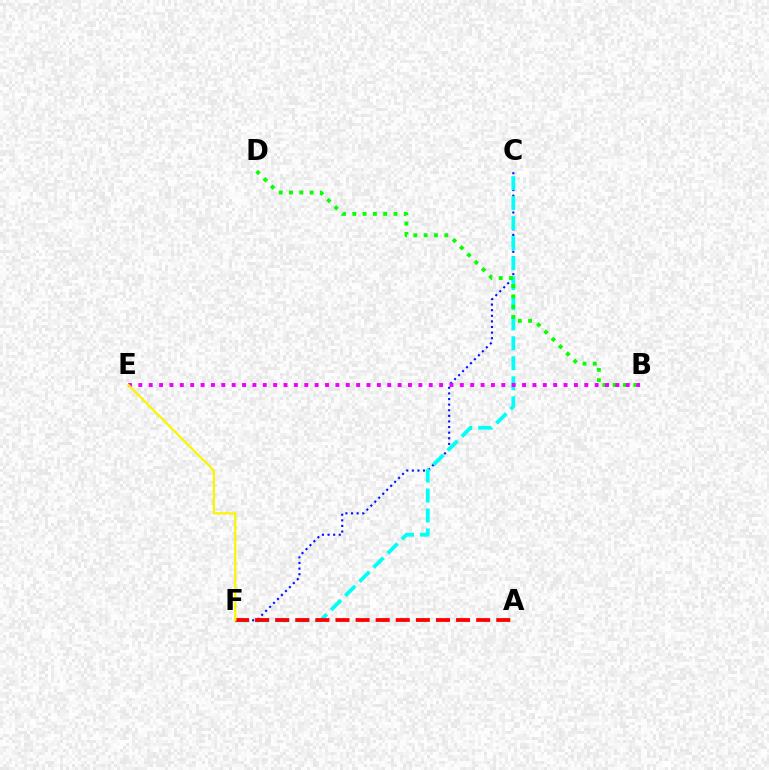{('C', 'F'): [{'color': '#0010ff', 'line_style': 'dotted', 'thickness': 1.52}, {'color': '#00fff6', 'line_style': 'dashed', 'thickness': 2.72}], ('A', 'F'): [{'color': '#ff0000', 'line_style': 'dashed', 'thickness': 2.73}], ('B', 'D'): [{'color': '#08ff00', 'line_style': 'dotted', 'thickness': 2.8}], ('B', 'E'): [{'color': '#ee00ff', 'line_style': 'dotted', 'thickness': 2.82}], ('E', 'F'): [{'color': '#fcf500', 'line_style': 'solid', 'thickness': 1.61}]}